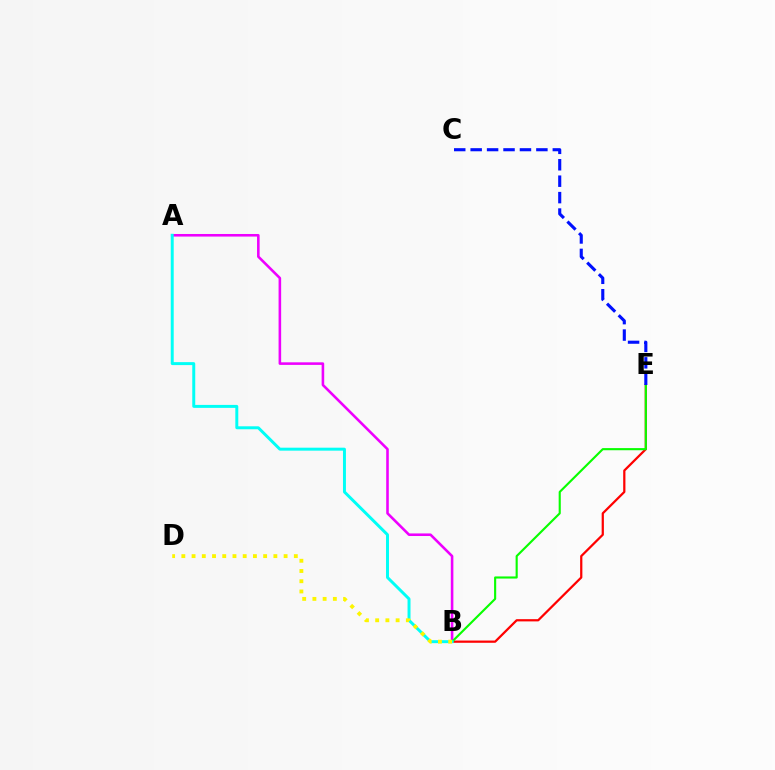{('B', 'E'): [{'color': '#ff0000', 'line_style': 'solid', 'thickness': 1.61}, {'color': '#08ff00', 'line_style': 'solid', 'thickness': 1.53}], ('A', 'B'): [{'color': '#ee00ff', 'line_style': 'solid', 'thickness': 1.86}, {'color': '#00fff6', 'line_style': 'solid', 'thickness': 2.13}], ('C', 'E'): [{'color': '#0010ff', 'line_style': 'dashed', 'thickness': 2.23}], ('B', 'D'): [{'color': '#fcf500', 'line_style': 'dotted', 'thickness': 2.78}]}